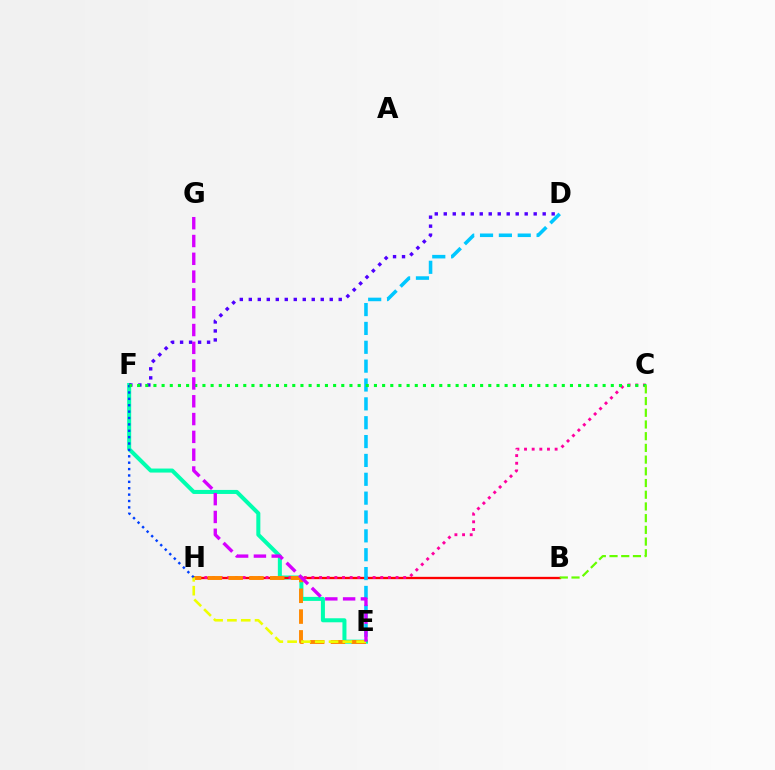{('E', 'F'): [{'color': '#00ffaf', 'line_style': 'solid', 'thickness': 2.9}], ('B', 'H'): [{'color': '#ff0000', 'line_style': 'solid', 'thickness': 1.67}], ('C', 'H'): [{'color': '#ff00a0', 'line_style': 'dotted', 'thickness': 2.08}], ('D', 'E'): [{'color': '#00c7ff', 'line_style': 'dashed', 'thickness': 2.56}], ('D', 'F'): [{'color': '#4f00ff', 'line_style': 'dotted', 'thickness': 2.44}], ('E', 'H'): [{'color': '#ff8800', 'line_style': 'dashed', 'thickness': 2.82}, {'color': '#eeff00', 'line_style': 'dashed', 'thickness': 1.88}], ('F', 'H'): [{'color': '#003fff', 'line_style': 'dotted', 'thickness': 1.73}], ('C', 'F'): [{'color': '#00ff27', 'line_style': 'dotted', 'thickness': 2.22}], ('E', 'G'): [{'color': '#d600ff', 'line_style': 'dashed', 'thickness': 2.42}], ('B', 'C'): [{'color': '#66ff00', 'line_style': 'dashed', 'thickness': 1.59}]}